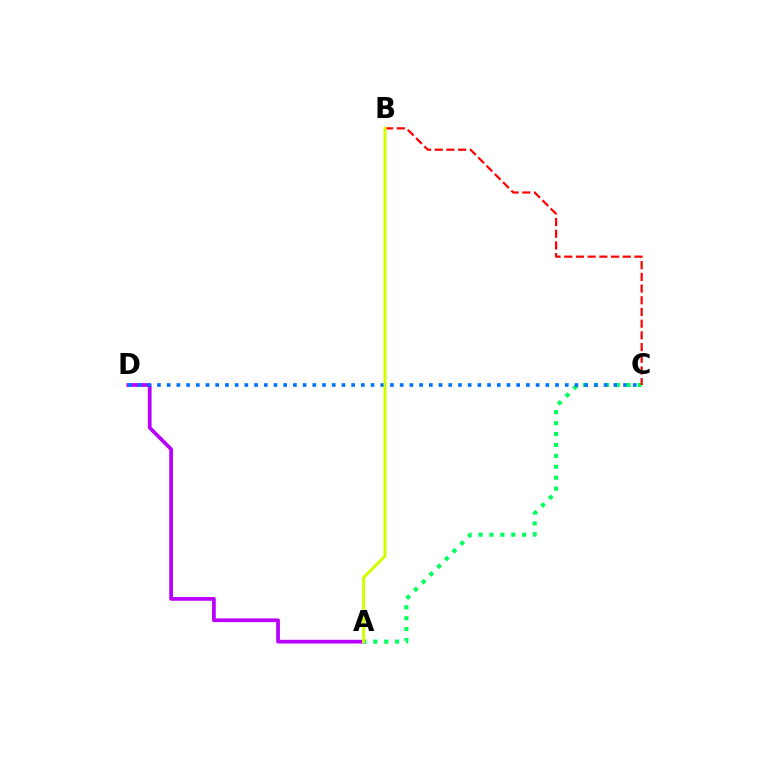{('A', 'D'): [{'color': '#b900ff', 'line_style': 'solid', 'thickness': 2.68}], ('A', 'C'): [{'color': '#00ff5c', 'line_style': 'dotted', 'thickness': 2.96}], ('C', 'D'): [{'color': '#0074ff', 'line_style': 'dotted', 'thickness': 2.64}], ('B', 'C'): [{'color': '#ff0000', 'line_style': 'dashed', 'thickness': 1.59}], ('A', 'B'): [{'color': '#d1ff00', 'line_style': 'solid', 'thickness': 2.16}]}